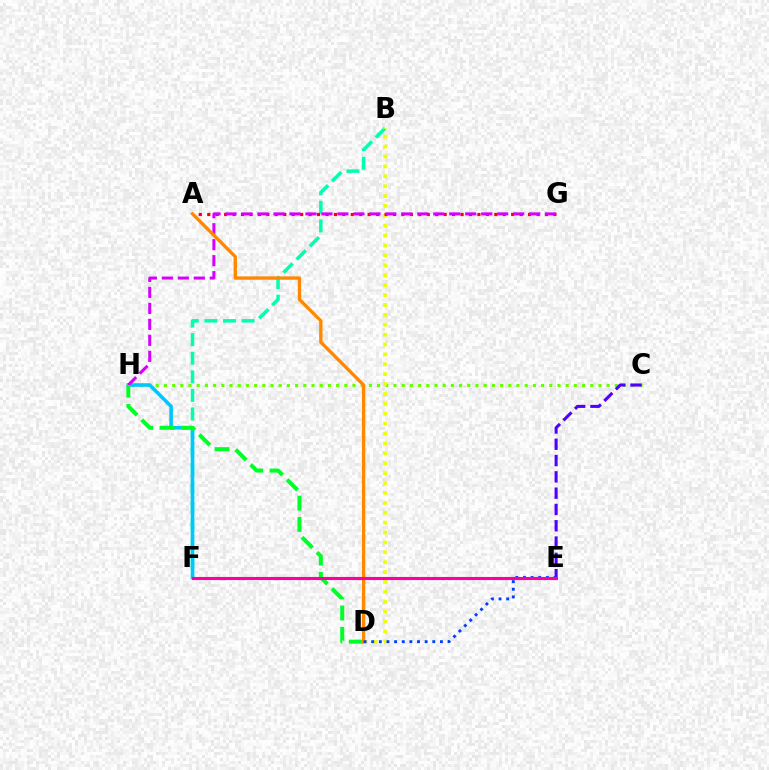{('C', 'H'): [{'color': '#66ff00', 'line_style': 'dotted', 'thickness': 2.23}], ('C', 'E'): [{'color': '#4f00ff', 'line_style': 'dashed', 'thickness': 2.21}], ('B', 'F'): [{'color': '#00ffaf', 'line_style': 'dashed', 'thickness': 2.53}], ('B', 'D'): [{'color': '#eeff00', 'line_style': 'dotted', 'thickness': 2.69}], ('A', 'G'): [{'color': '#ff0000', 'line_style': 'dotted', 'thickness': 2.29}], ('F', 'H'): [{'color': '#00c7ff', 'line_style': 'solid', 'thickness': 2.57}], ('G', 'H'): [{'color': '#d600ff', 'line_style': 'dashed', 'thickness': 2.17}], ('D', 'H'): [{'color': '#00ff27', 'line_style': 'dashed', 'thickness': 2.89}], ('A', 'D'): [{'color': '#ff8800', 'line_style': 'solid', 'thickness': 2.41}], ('D', 'E'): [{'color': '#003fff', 'line_style': 'dotted', 'thickness': 2.07}], ('E', 'F'): [{'color': '#ff00a0', 'line_style': 'solid', 'thickness': 2.24}]}